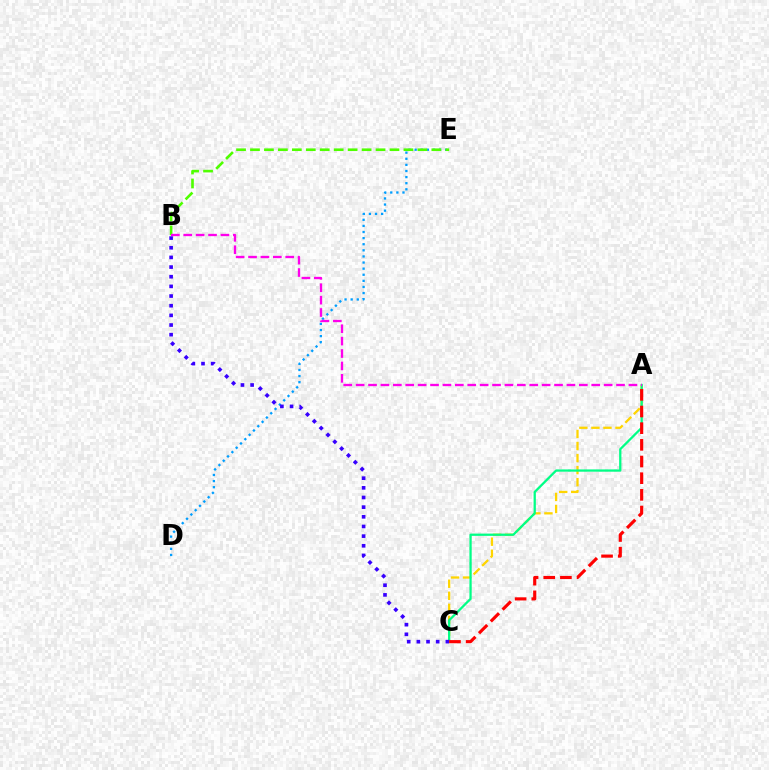{('D', 'E'): [{'color': '#009eff', 'line_style': 'dotted', 'thickness': 1.66}], ('B', 'E'): [{'color': '#4fff00', 'line_style': 'dashed', 'thickness': 1.9}], ('A', 'C'): [{'color': '#ffd500', 'line_style': 'dashed', 'thickness': 1.64}, {'color': '#00ff86', 'line_style': 'solid', 'thickness': 1.64}, {'color': '#ff0000', 'line_style': 'dashed', 'thickness': 2.26}], ('B', 'C'): [{'color': '#3700ff', 'line_style': 'dotted', 'thickness': 2.62}], ('A', 'B'): [{'color': '#ff00ed', 'line_style': 'dashed', 'thickness': 1.68}]}